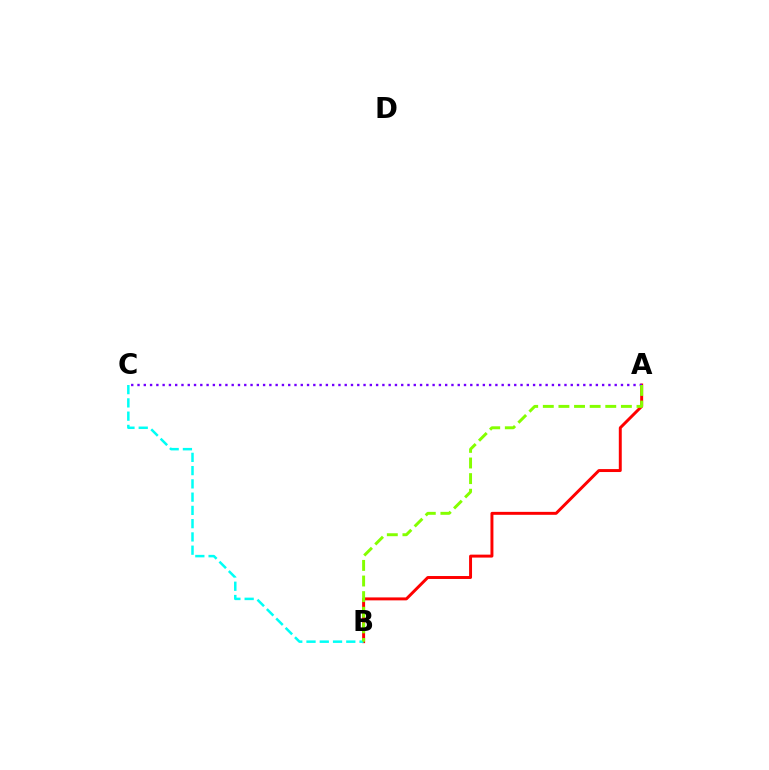{('A', 'B'): [{'color': '#ff0000', 'line_style': 'solid', 'thickness': 2.12}, {'color': '#84ff00', 'line_style': 'dashed', 'thickness': 2.12}], ('A', 'C'): [{'color': '#7200ff', 'line_style': 'dotted', 'thickness': 1.71}], ('B', 'C'): [{'color': '#00fff6', 'line_style': 'dashed', 'thickness': 1.8}]}